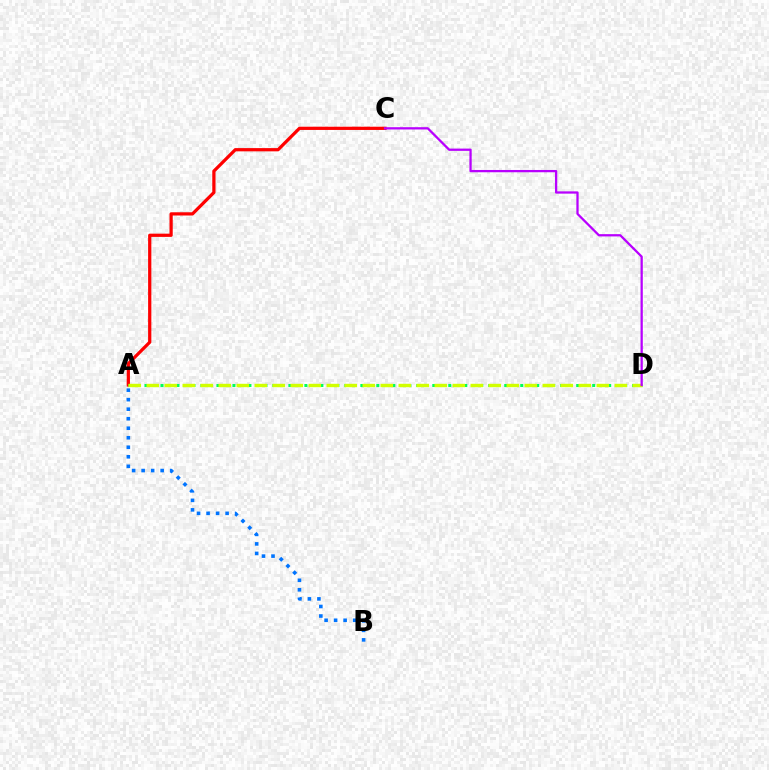{('A', 'C'): [{'color': '#ff0000', 'line_style': 'solid', 'thickness': 2.33}], ('A', 'D'): [{'color': '#00ff5c', 'line_style': 'dotted', 'thickness': 2.17}, {'color': '#d1ff00', 'line_style': 'dashed', 'thickness': 2.45}], ('A', 'B'): [{'color': '#0074ff', 'line_style': 'dotted', 'thickness': 2.59}], ('C', 'D'): [{'color': '#b900ff', 'line_style': 'solid', 'thickness': 1.64}]}